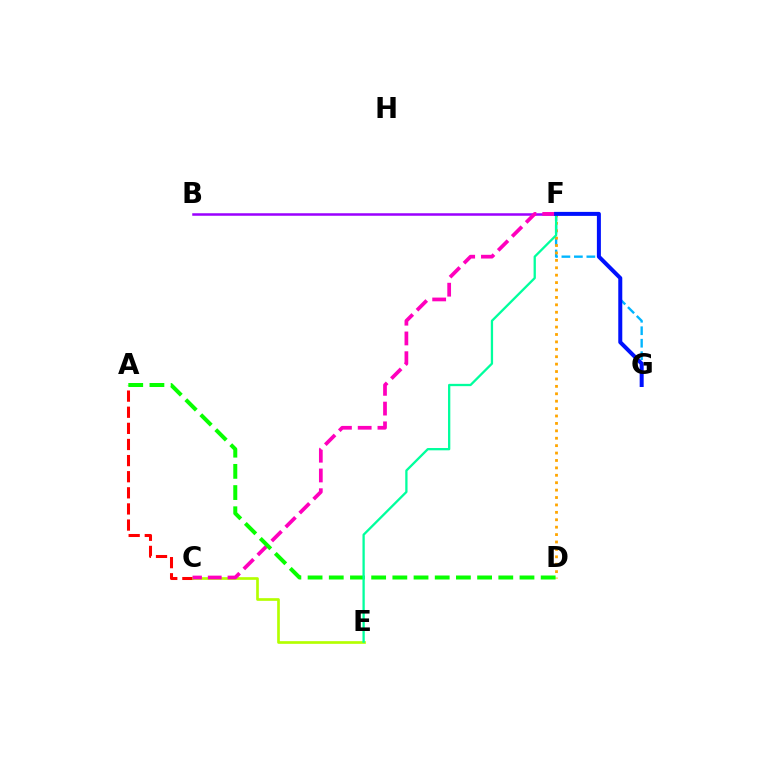{('A', 'C'): [{'color': '#ff0000', 'line_style': 'dashed', 'thickness': 2.19}], ('C', 'E'): [{'color': '#b3ff00', 'line_style': 'solid', 'thickness': 1.93}], ('F', 'G'): [{'color': '#00b5ff', 'line_style': 'dashed', 'thickness': 1.7}, {'color': '#0010ff', 'line_style': 'solid', 'thickness': 2.88}], ('D', 'F'): [{'color': '#ffa500', 'line_style': 'dotted', 'thickness': 2.01}], ('B', 'F'): [{'color': '#9b00ff', 'line_style': 'solid', 'thickness': 1.81}], ('C', 'F'): [{'color': '#ff00bd', 'line_style': 'dashed', 'thickness': 2.68}], ('A', 'D'): [{'color': '#08ff00', 'line_style': 'dashed', 'thickness': 2.88}], ('E', 'F'): [{'color': '#00ff9d', 'line_style': 'solid', 'thickness': 1.65}]}